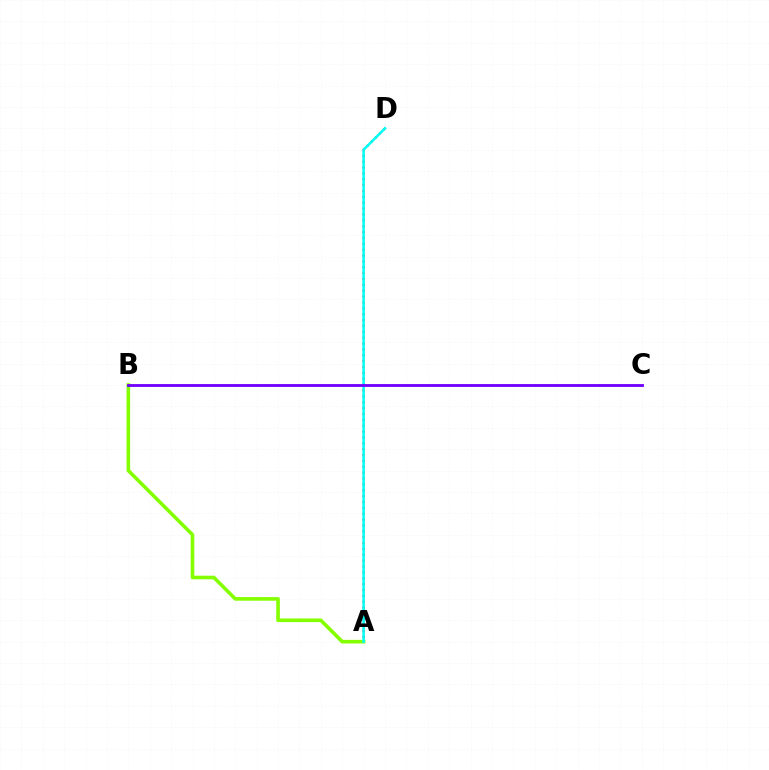{('A', 'D'): [{'color': '#ff0000', 'line_style': 'dotted', 'thickness': 1.59}, {'color': '#00fff6', 'line_style': 'solid', 'thickness': 1.81}], ('A', 'B'): [{'color': '#84ff00', 'line_style': 'solid', 'thickness': 2.6}], ('B', 'C'): [{'color': '#7200ff', 'line_style': 'solid', 'thickness': 2.04}]}